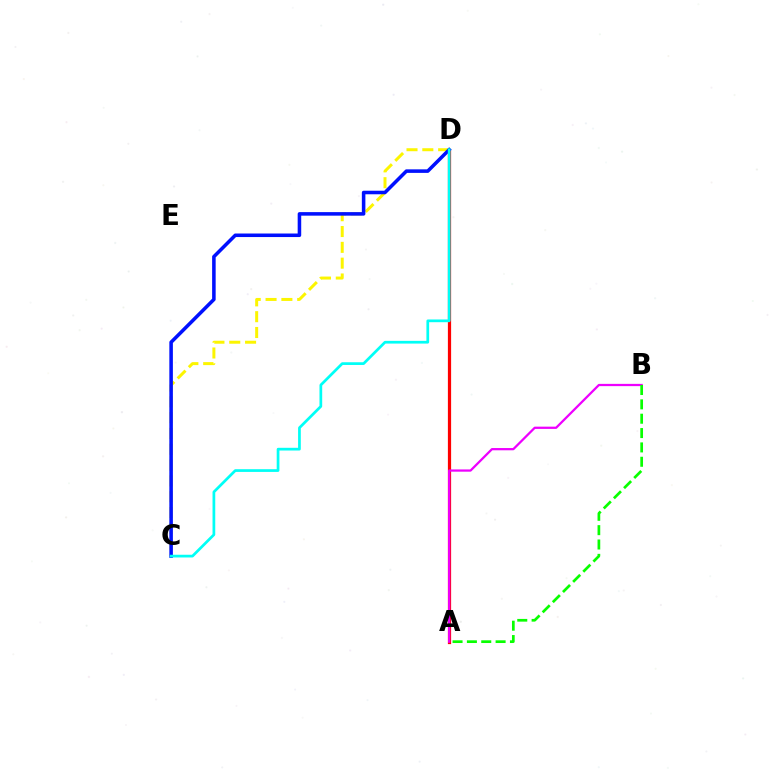{('A', 'D'): [{'color': '#ff0000', 'line_style': 'solid', 'thickness': 2.32}], ('A', 'B'): [{'color': '#ee00ff', 'line_style': 'solid', 'thickness': 1.62}, {'color': '#08ff00', 'line_style': 'dashed', 'thickness': 1.95}], ('C', 'D'): [{'color': '#fcf500', 'line_style': 'dashed', 'thickness': 2.15}, {'color': '#0010ff', 'line_style': 'solid', 'thickness': 2.55}, {'color': '#00fff6', 'line_style': 'solid', 'thickness': 1.96}]}